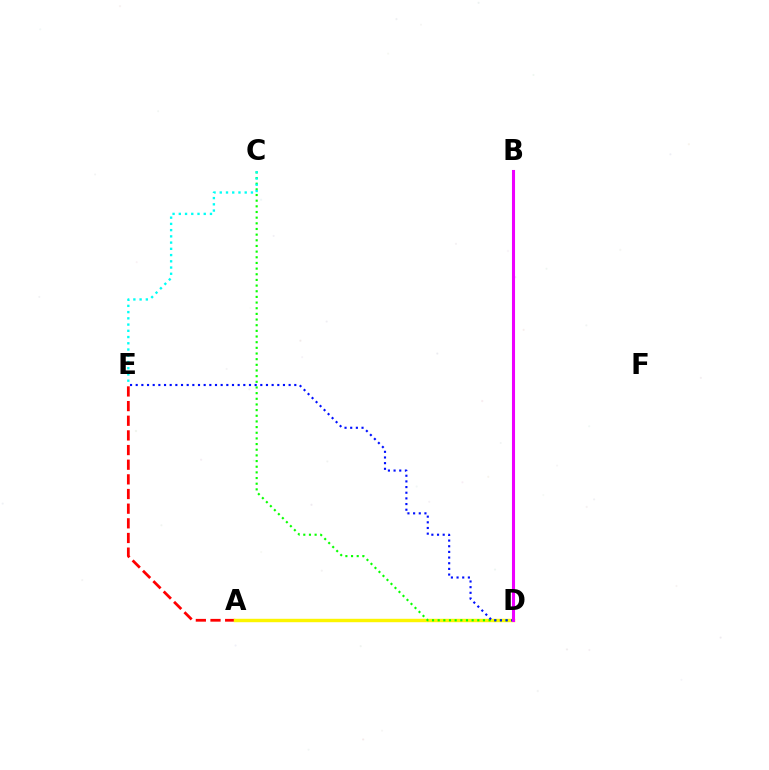{('A', 'E'): [{'color': '#ff0000', 'line_style': 'dashed', 'thickness': 1.99}], ('A', 'D'): [{'color': '#fcf500', 'line_style': 'solid', 'thickness': 2.46}], ('C', 'D'): [{'color': '#08ff00', 'line_style': 'dotted', 'thickness': 1.54}], ('C', 'E'): [{'color': '#00fff6', 'line_style': 'dotted', 'thickness': 1.69}], ('D', 'E'): [{'color': '#0010ff', 'line_style': 'dotted', 'thickness': 1.54}], ('B', 'D'): [{'color': '#ee00ff', 'line_style': 'solid', 'thickness': 2.21}]}